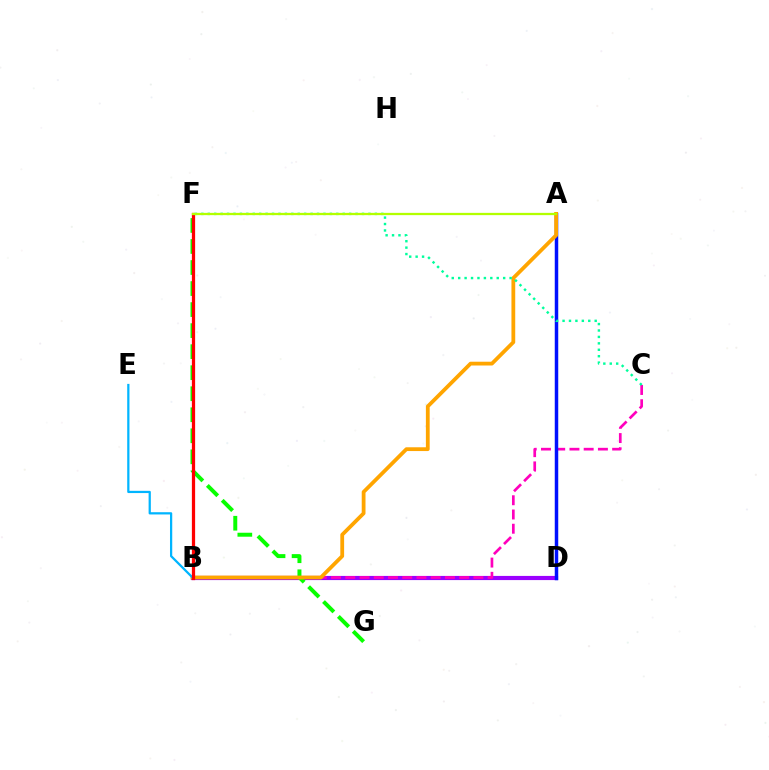{('B', 'D'): [{'color': '#9b00ff', 'line_style': 'solid', 'thickness': 3.0}], ('B', 'C'): [{'color': '#ff00bd', 'line_style': 'dashed', 'thickness': 1.93}], ('A', 'D'): [{'color': '#0010ff', 'line_style': 'solid', 'thickness': 2.5}], ('F', 'G'): [{'color': '#08ff00', 'line_style': 'dashed', 'thickness': 2.86}], ('A', 'B'): [{'color': '#ffa500', 'line_style': 'solid', 'thickness': 2.73}], ('B', 'E'): [{'color': '#00b5ff', 'line_style': 'solid', 'thickness': 1.62}], ('B', 'F'): [{'color': '#ff0000', 'line_style': 'solid', 'thickness': 2.33}], ('C', 'F'): [{'color': '#00ff9d', 'line_style': 'dotted', 'thickness': 1.75}], ('A', 'F'): [{'color': '#b3ff00', 'line_style': 'solid', 'thickness': 1.64}]}